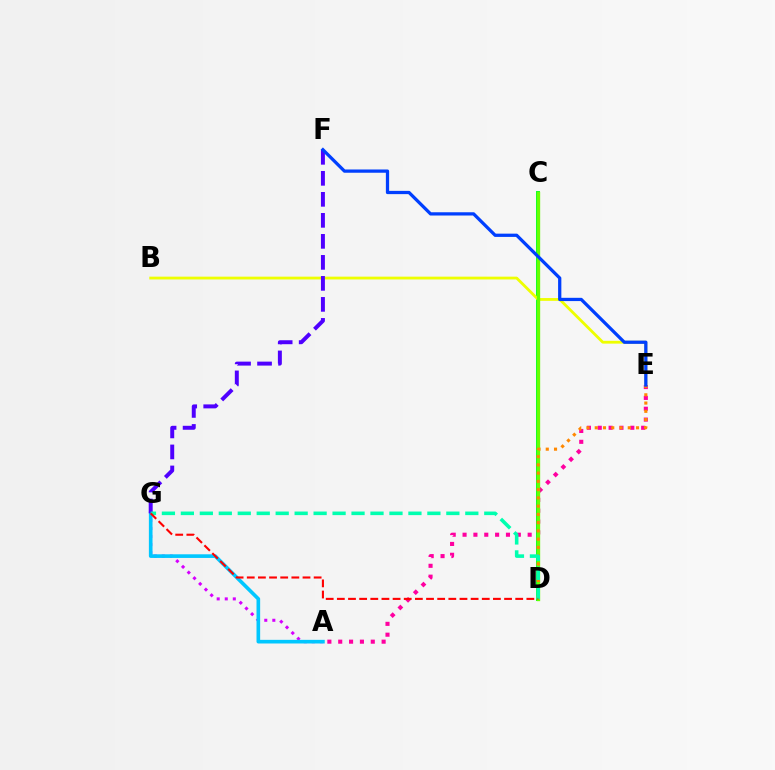{('A', 'G'): [{'color': '#d600ff', 'line_style': 'dotted', 'thickness': 2.19}, {'color': '#00c7ff', 'line_style': 'solid', 'thickness': 2.62}], ('A', 'E'): [{'color': '#ff00a0', 'line_style': 'dotted', 'thickness': 2.95}], ('C', 'D'): [{'color': '#00ff27', 'line_style': 'solid', 'thickness': 2.82}, {'color': '#66ff00', 'line_style': 'solid', 'thickness': 2.41}], ('B', 'E'): [{'color': '#eeff00', 'line_style': 'solid', 'thickness': 2.02}], ('F', 'G'): [{'color': '#4f00ff', 'line_style': 'dashed', 'thickness': 2.85}], ('D', 'E'): [{'color': '#ff8800', 'line_style': 'dotted', 'thickness': 2.24}], ('D', 'G'): [{'color': '#00ffaf', 'line_style': 'dashed', 'thickness': 2.58}, {'color': '#ff0000', 'line_style': 'dashed', 'thickness': 1.51}], ('E', 'F'): [{'color': '#003fff', 'line_style': 'solid', 'thickness': 2.34}]}